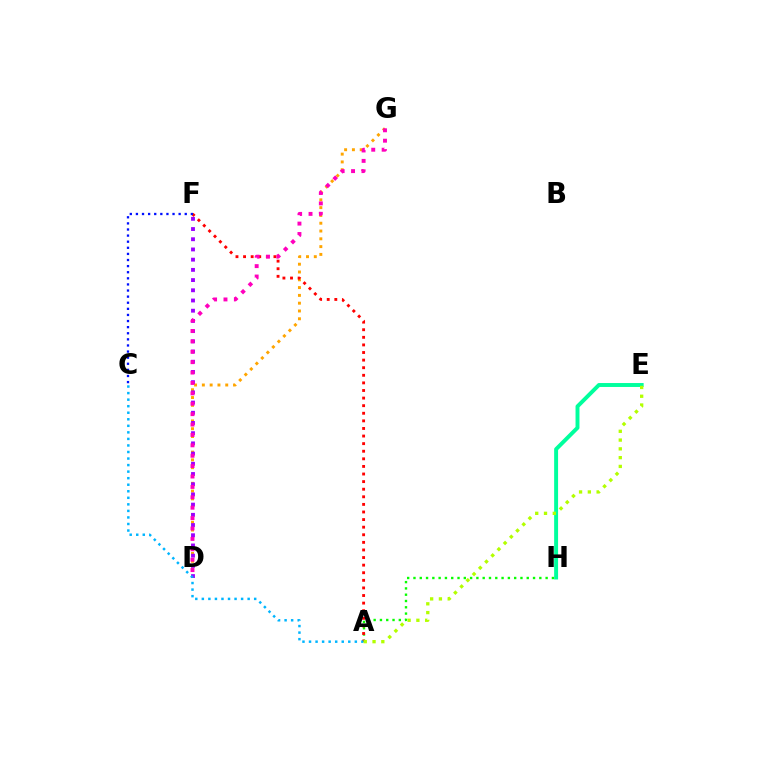{('A', 'H'): [{'color': '#08ff00', 'line_style': 'dotted', 'thickness': 1.71}], ('D', 'G'): [{'color': '#ffa500', 'line_style': 'dotted', 'thickness': 2.12}, {'color': '#ff00bd', 'line_style': 'dotted', 'thickness': 2.82}], ('A', 'F'): [{'color': '#ff0000', 'line_style': 'dotted', 'thickness': 2.06}], ('D', 'F'): [{'color': '#9b00ff', 'line_style': 'dotted', 'thickness': 2.77}], ('C', 'F'): [{'color': '#0010ff', 'line_style': 'dotted', 'thickness': 1.66}], ('A', 'C'): [{'color': '#00b5ff', 'line_style': 'dotted', 'thickness': 1.78}], ('E', 'H'): [{'color': '#00ff9d', 'line_style': 'solid', 'thickness': 2.83}], ('A', 'E'): [{'color': '#b3ff00', 'line_style': 'dotted', 'thickness': 2.39}]}